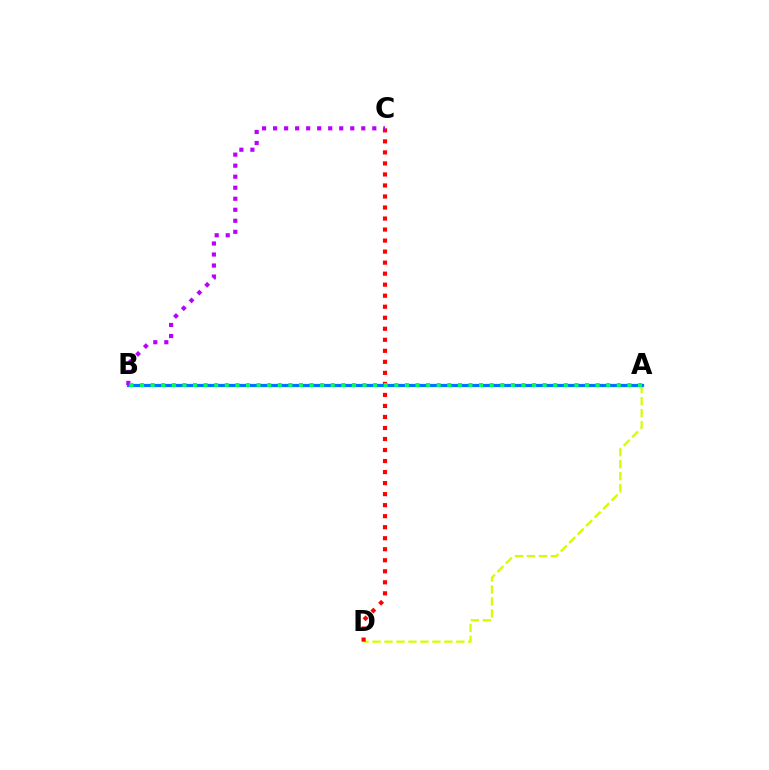{('A', 'D'): [{'color': '#d1ff00', 'line_style': 'dashed', 'thickness': 1.63}], ('C', 'D'): [{'color': '#ff0000', 'line_style': 'dotted', 'thickness': 3.0}], ('A', 'B'): [{'color': '#0074ff', 'line_style': 'solid', 'thickness': 2.32}, {'color': '#00ff5c', 'line_style': 'dotted', 'thickness': 2.88}], ('B', 'C'): [{'color': '#b900ff', 'line_style': 'dotted', 'thickness': 2.99}]}